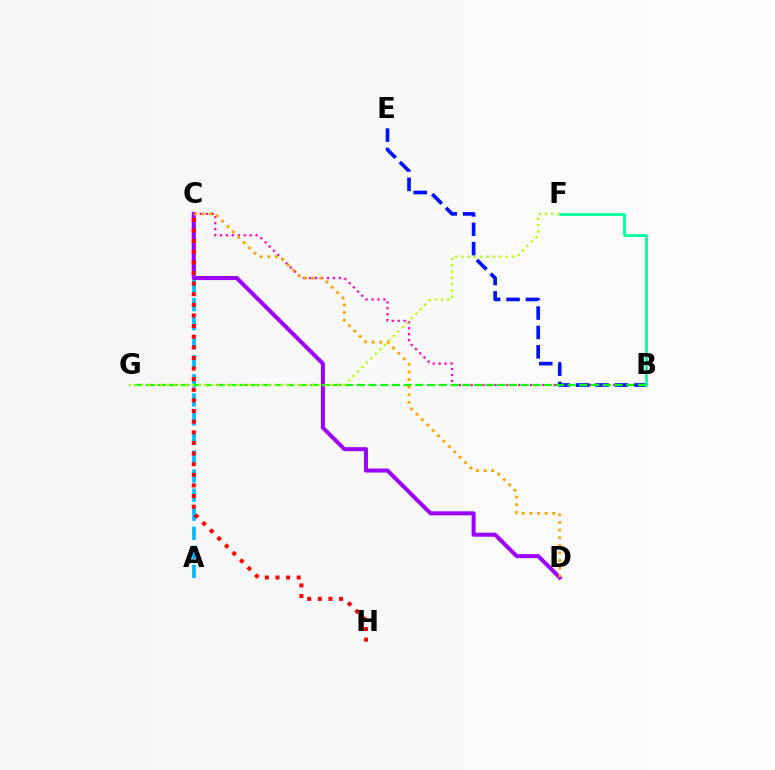{('A', 'C'): [{'color': '#00b5ff', 'line_style': 'dashed', 'thickness': 2.59}], ('B', 'C'): [{'color': '#ff00bd', 'line_style': 'dotted', 'thickness': 1.61}], ('B', 'E'): [{'color': '#0010ff', 'line_style': 'dashed', 'thickness': 2.63}], ('C', 'D'): [{'color': '#9b00ff', 'line_style': 'solid', 'thickness': 2.89}, {'color': '#ffa500', 'line_style': 'dotted', 'thickness': 2.07}], ('B', 'G'): [{'color': '#08ff00', 'line_style': 'dashed', 'thickness': 1.59}], ('C', 'H'): [{'color': '#ff0000', 'line_style': 'dotted', 'thickness': 2.89}], ('B', 'F'): [{'color': '#00ff9d', 'line_style': 'solid', 'thickness': 2.01}], ('F', 'G'): [{'color': '#b3ff00', 'line_style': 'dotted', 'thickness': 1.72}]}